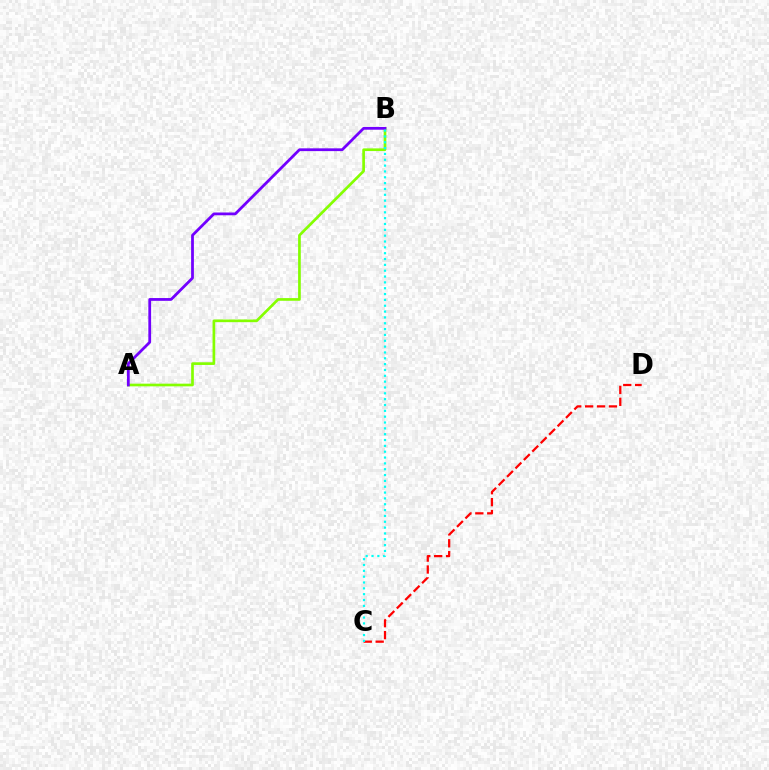{('A', 'B'): [{'color': '#84ff00', 'line_style': 'solid', 'thickness': 1.93}, {'color': '#7200ff', 'line_style': 'solid', 'thickness': 2.0}], ('C', 'D'): [{'color': '#ff0000', 'line_style': 'dashed', 'thickness': 1.62}], ('B', 'C'): [{'color': '#00fff6', 'line_style': 'dotted', 'thickness': 1.59}]}